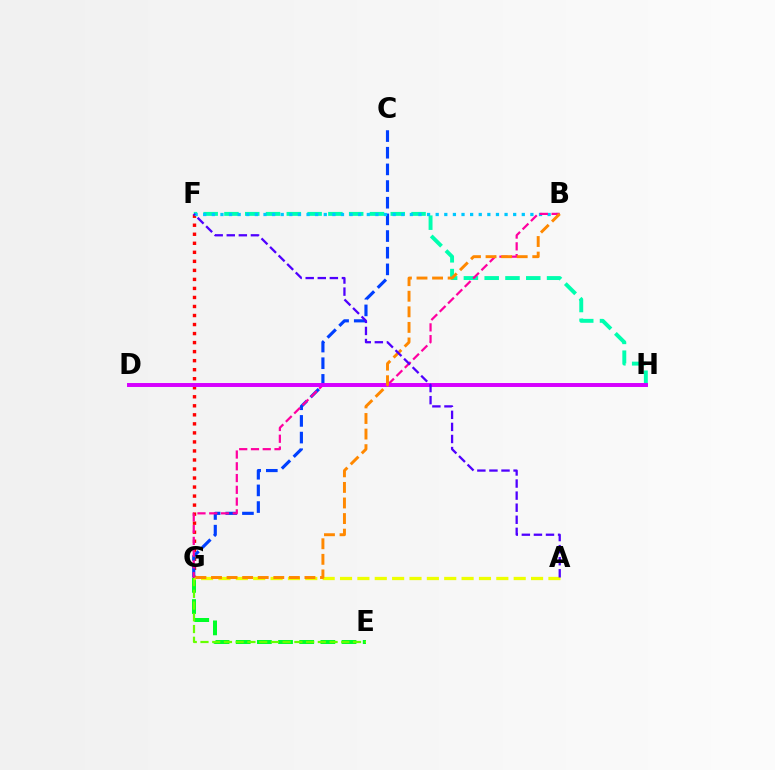{('F', 'H'): [{'color': '#00ffaf', 'line_style': 'dashed', 'thickness': 2.82}], ('F', 'G'): [{'color': '#ff0000', 'line_style': 'dotted', 'thickness': 2.45}], ('C', 'G'): [{'color': '#003fff', 'line_style': 'dashed', 'thickness': 2.26}], ('E', 'G'): [{'color': '#00ff27', 'line_style': 'dashed', 'thickness': 2.88}, {'color': '#66ff00', 'line_style': 'dashed', 'thickness': 1.59}], ('A', 'G'): [{'color': '#eeff00', 'line_style': 'dashed', 'thickness': 2.36}], ('B', 'F'): [{'color': '#00c7ff', 'line_style': 'dotted', 'thickness': 2.34}], ('B', 'G'): [{'color': '#ff00a0', 'line_style': 'dashed', 'thickness': 1.6}, {'color': '#ff8800', 'line_style': 'dashed', 'thickness': 2.12}], ('D', 'H'): [{'color': '#d600ff', 'line_style': 'solid', 'thickness': 2.85}], ('A', 'F'): [{'color': '#4f00ff', 'line_style': 'dashed', 'thickness': 1.64}]}